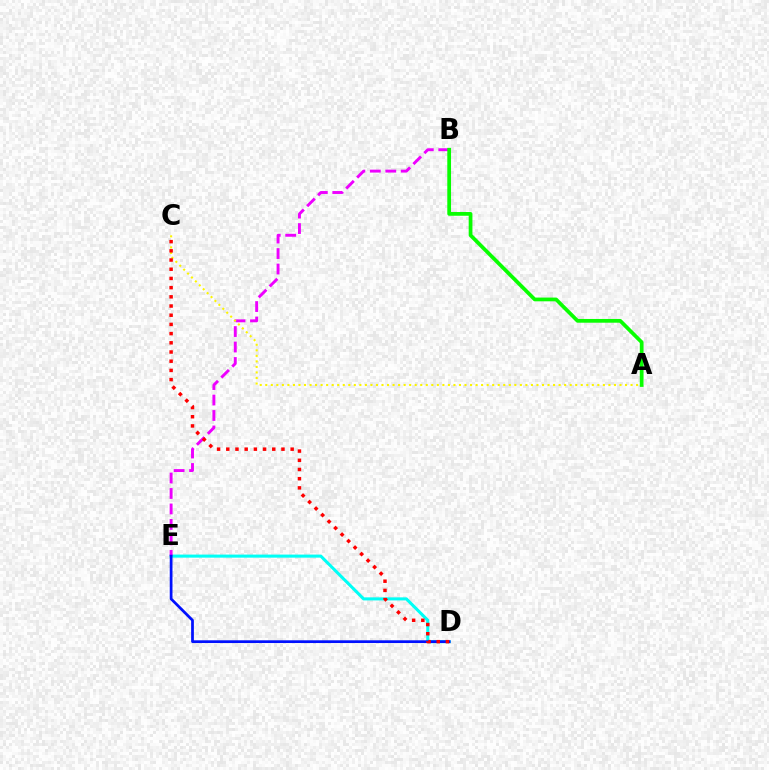{('D', 'E'): [{'color': '#00fff6', 'line_style': 'solid', 'thickness': 2.2}, {'color': '#0010ff', 'line_style': 'solid', 'thickness': 1.97}], ('B', 'E'): [{'color': '#ee00ff', 'line_style': 'dashed', 'thickness': 2.1}], ('A', 'C'): [{'color': '#fcf500', 'line_style': 'dotted', 'thickness': 1.5}], ('A', 'B'): [{'color': '#08ff00', 'line_style': 'solid', 'thickness': 2.69}], ('C', 'D'): [{'color': '#ff0000', 'line_style': 'dotted', 'thickness': 2.5}]}